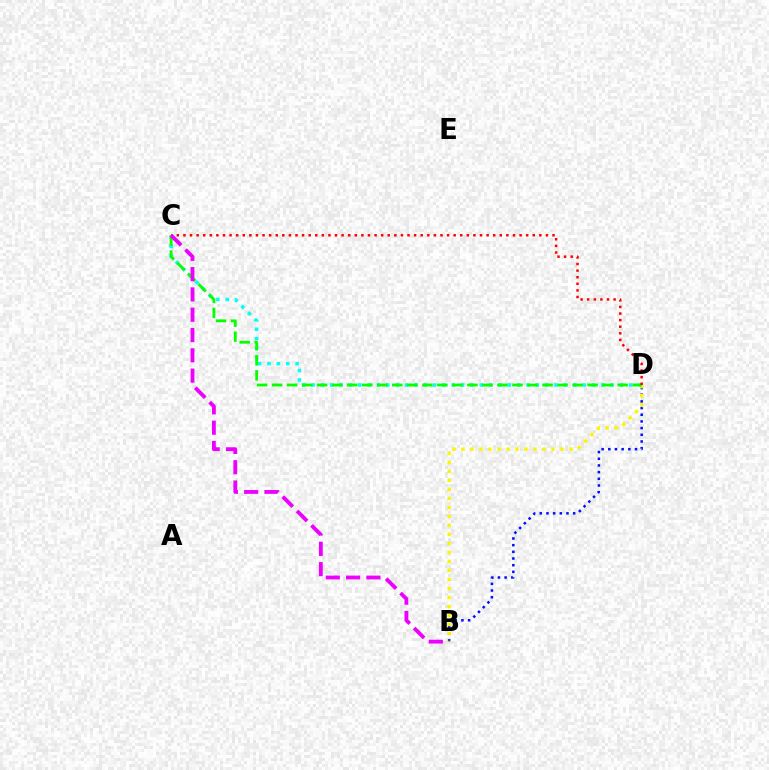{('B', 'D'): [{'color': '#0010ff', 'line_style': 'dotted', 'thickness': 1.81}, {'color': '#fcf500', 'line_style': 'dotted', 'thickness': 2.45}], ('C', 'D'): [{'color': '#00fff6', 'line_style': 'dotted', 'thickness': 2.54}, {'color': '#08ff00', 'line_style': 'dashed', 'thickness': 2.04}, {'color': '#ff0000', 'line_style': 'dotted', 'thickness': 1.79}], ('B', 'C'): [{'color': '#ee00ff', 'line_style': 'dashed', 'thickness': 2.76}]}